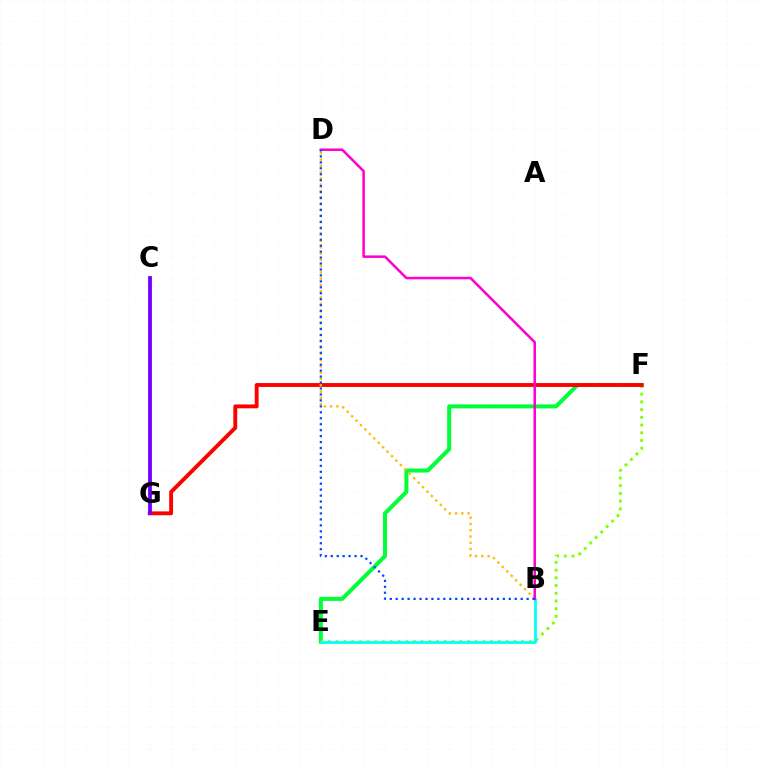{('E', 'F'): [{'color': '#00ff39', 'line_style': 'solid', 'thickness': 2.89}, {'color': '#84ff00', 'line_style': 'dotted', 'thickness': 2.1}], ('F', 'G'): [{'color': '#ff0000', 'line_style': 'solid', 'thickness': 2.79}], ('C', 'G'): [{'color': '#7200ff', 'line_style': 'solid', 'thickness': 2.74}], ('B', 'E'): [{'color': '#00fff6', 'line_style': 'solid', 'thickness': 1.99}], ('B', 'D'): [{'color': '#ffbd00', 'line_style': 'dotted', 'thickness': 1.7}, {'color': '#ff00cf', 'line_style': 'solid', 'thickness': 1.82}, {'color': '#004bff', 'line_style': 'dotted', 'thickness': 1.62}]}